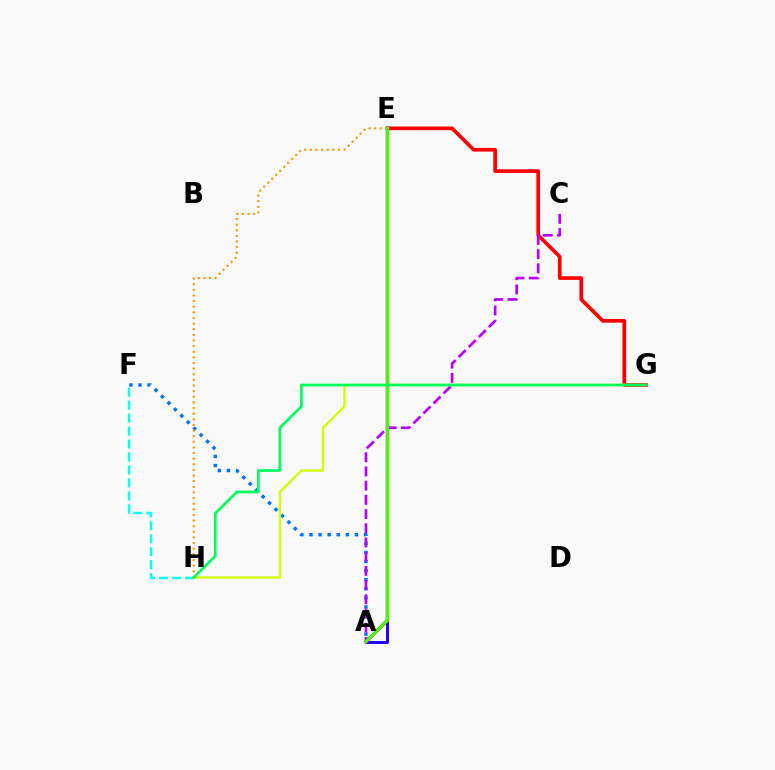{('E', 'G'): [{'color': '#ff0000', 'line_style': 'solid', 'thickness': 2.64}], ('F', 'H'): [{'color': '#00fff6', 'line_style': 'dashed', 'thickness': 1.76}], ('A', 'F'): [{'color': '#0074ff', 'line_style': 'dotted', 'thickness': 2.47}], ('A', 'E'): [{'color': '#2500ff', 'line_style': 'solid', 'thickness': 2.13}, {'color': '#ff00ac', 'line_style': 'solid', 'thickness': 2.49}, {'color': '#3dff00', 'line_style': 'solid', 'thickness': 2.22}], ('E', 'H'): [{'color': '#ff9400', 'line_style': 'dotted', 'thickness': 1.53}], ('G', 'H'): [{'color': '#d1ff00', 'line_style': 'solid', 'thickness': 1.67}, {'color': '#00ff5c', 'line_style': 'solid', 'thickness': 1.94}], ('A', 'C'): [{'color': '#b900ff', 'line_style': 'dashed', 'thickness': 1.93}]}